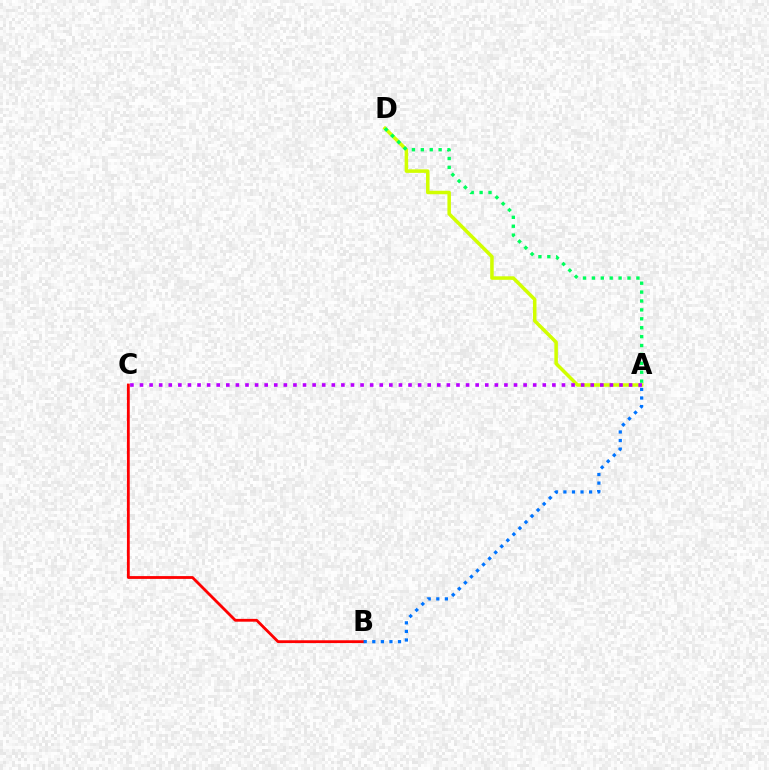{('A', 'D'): [{'color': '#d1ff00', 'line_style': 'solid', 'thickness': 2.53}, {'color': '#00ff5c', 'line_style': 'dotted', 'thickness': 2.42}], ('B', 'C'): [{'color': '#ff0000', 'line_style': 'solid', 'thickness': 2.02}], ('A', 'B'): [{'color': '#0074ff', 'line_style': 'dotted', 'thickness': 2.33}], ('A', 'C'): [{'color': '#b900ff', 'line_style': 'dotted', 'thickness': 2.61}]}